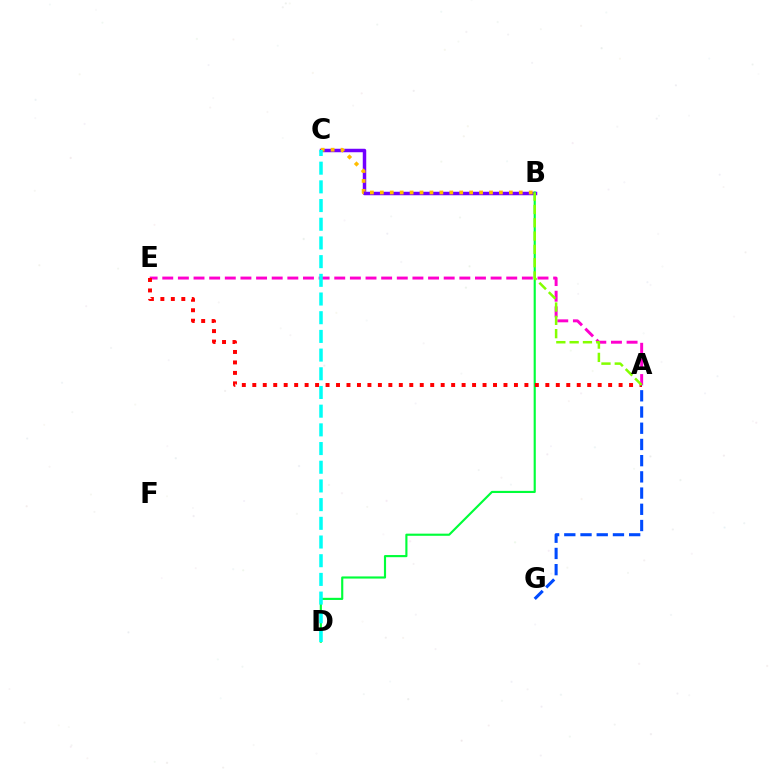{('B', 'C'): [{'color': '#7200ff', 'line_style': 'solid', 'thickness': 2.5}, {'color': '#ffbd00', 'line_style': 'dotted', 'thickness': 2.7}], ('A', 'E'): [{'color': '#ff00cf', 'line_style': 'dashed', 'thickness': 2.12}, {'color': '#ff0000', 'line_style': 'dotted', 'thickness': 2.84}], ('B', 'D'): [{'color': '#00ff39', 'line_style': 'solid', 'thickness': 1.54}], ('A', 'B'): [{'color': '#84ff00', 'line_style': 'dashed', 'thickness': 1.81}], ('C', 'D'): [{'color': '#00fff6', 'line_style': 'dashed', 'thickness': 2.54}], ('A', 'G'): [{'color': '#004bff', 'line_style': 'dashed', 'thickness': 2.2}]}